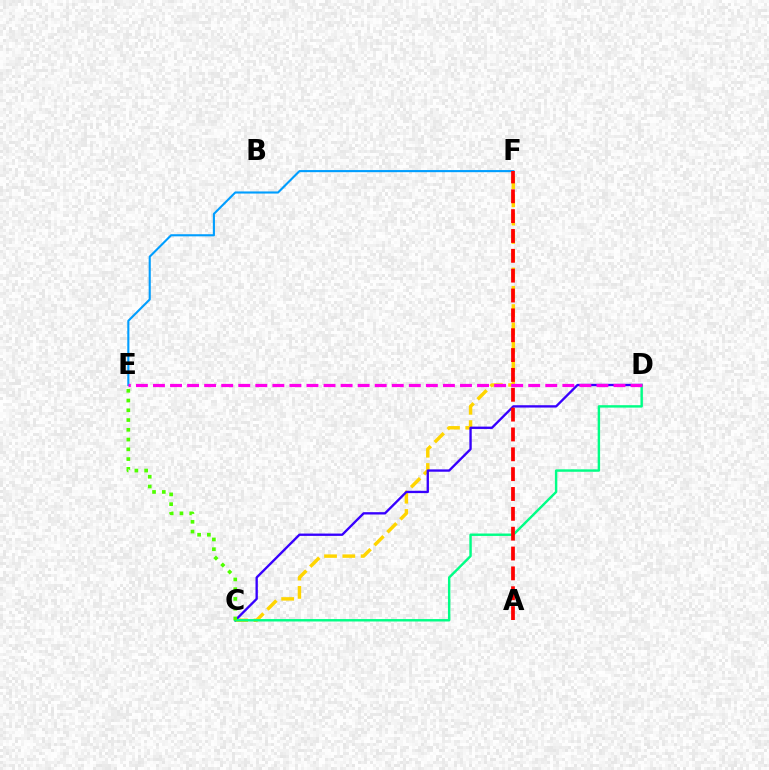{('E', 'F'): [{'color': '#009eff', 'line_style': 'solid', 'thickness': 1.52}], ('C', 'F'): [{'color': '#ffd500', 'line_style': 'dashed', 'thickness': 2.48}], ('C', 'D'): [{'color': '#3700ff', 'line_style': 'solid', 'thickness': 1.69}, {'color': '#00ff86', 'line_style': 'solid', 'thickness': 1.75}], ('D', 'E'): [{'color': '#ff00ed', 'line_style': 'dashed', 'thickness': 2.32}], ('A', 'F'): [{'color': '#ff0000', 'line_style': 'dashed', 'thickness': 2.7}], ('C', 'E'): [{'color': '#4fff00', 'line_style': 'dotted', 'thickness': 2.65}]}